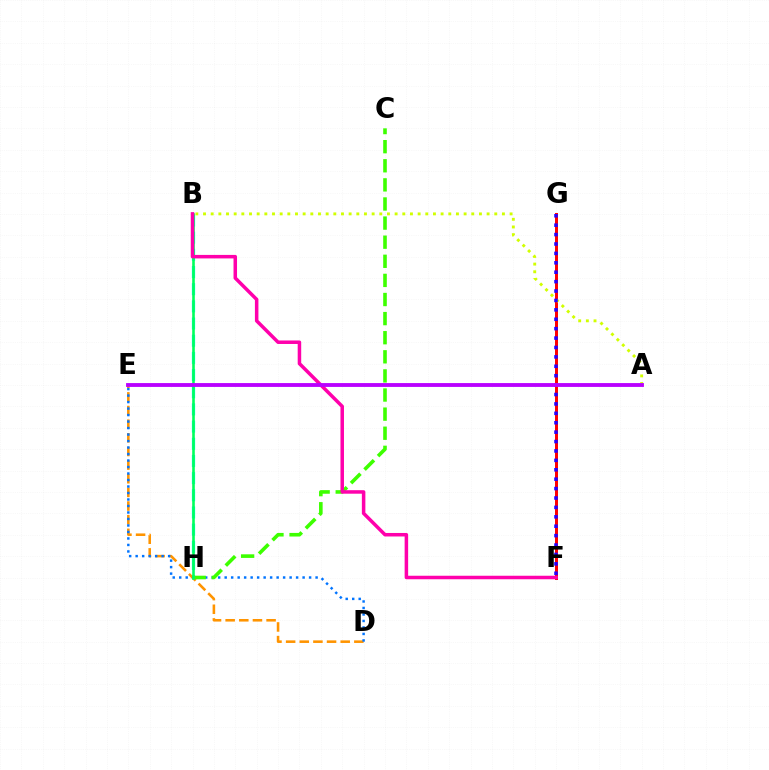{('F', 'G'): [{'color': '#ff0000', 'line_style': 'solid', 'thickness': 2.14}, {'color': '#2500ff', 'line_style': 'dotted', 'thickness': 2.56}], ('B', 'H'): [{'color': '#00fff6', 'line_style': 'dashed', 'thickness': 2.33}, {'color': '#00ff5c', 'line_style': 'solid', 'thickness': 1.87}], ('D', 'E'): [{'color': '#ff9400', 'line_style': 'dashed', 'thickness': 1.85}, {'color': '#0074ff', 'line_style': 'dotted', 'thickness': 1.76}], ('A', 'B'): [{'color': '#d1ff00', 'line_style': 'dotted', 'thickness': 2.08}], ('C', 'H'): [{'color': '#3dff00', 'line_style': 'dashed', 'thickness': 2.6}], ('B', 'F'): [{'color': '#ff00ac', 'line_style': 'solid', 'thickness': 2.53}], ('A', 'E'): [{'color': '#b900ff', 'line_style': 'solid', 'thickness': 2.77}]}